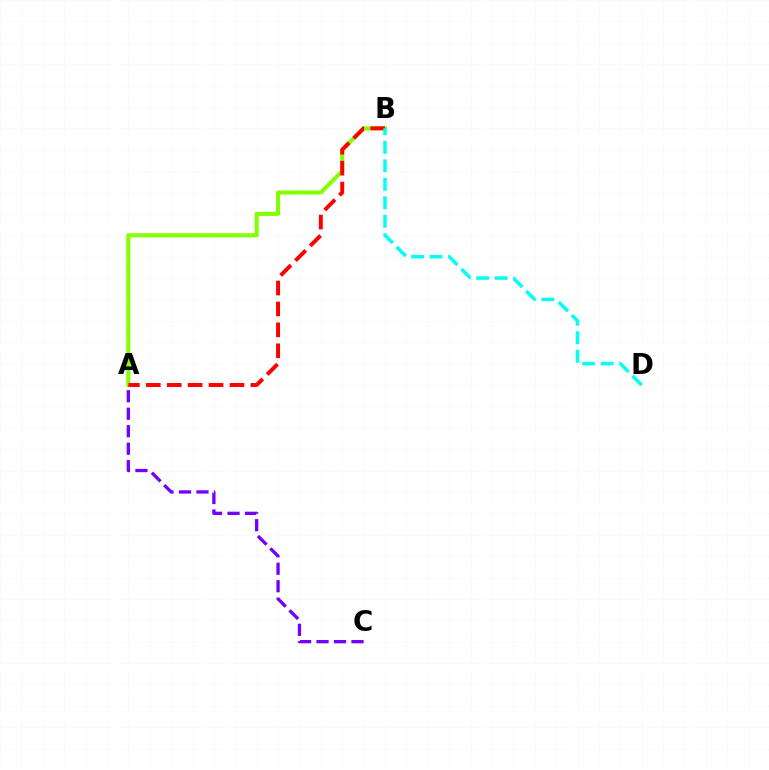{('A', 'B'): [{'color': '#84ff00', 'line_style': 'solid', 'thickness': 2.93}, {'color': '#ff0000', 'line_style': 'dashed', 'thickness': 2.84}], ('A', 'C'): [{'color': '#7200ff', 'line_style': 'dashed', 'thickness': 2.37}], ('B', 'D'): [{'color': '#00fff6', 'line_style': 'dashed', 'thickness': 2.51}]}